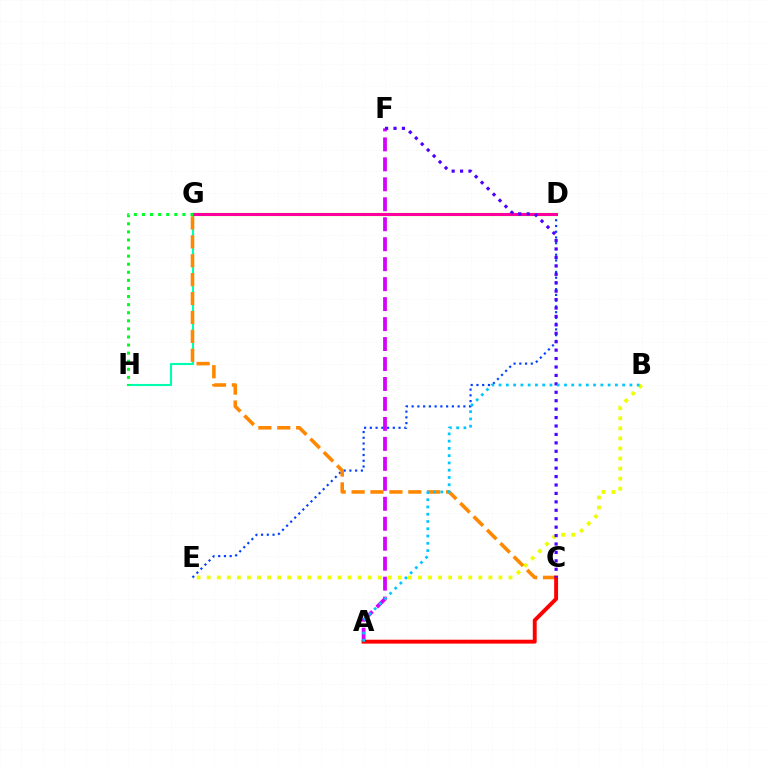{('B', 'E'): [{'color': '#eeff00', 'line_style': 'dotted', 'thickness': 2.73}], ('D', 'E'): [{'color': '#003fff', 'line_style': 'dotted', 'thickness': 1.56}], ('A', 'F'): [{'color': '#d600ff', 'line_style': 'dashed', 'thickness': 2.71}], ('D', 'G'): [{'color': '#66ff00', 'line_style': 'solid', 'thickness': 2.32}, {'color': '#ff00a0', 'line_style': 'solid', 'thickness': 2.15}], ('G', 'H'): [{'color': '#00ffaf', 'line_style': 'solid', 'thickness': 1.52}, {'color': '#00ff27', 'line_style': 'dotted', 'thickness': 2.2}], ('C', 'G'): [{'color': '#ff8800', 'line_style': 'dashed', 'thickness': 2.57}], ('A', 'C'): [{'color': '#ff0000', 'line_style': 'solid', 'thickness': 2.81}], ('C', 'F'): [{'color': '#4f00ff', 'line_style': 'dotted', 'thickness': 2.29}], ('A', 'B'): [{'color': '#00c7ff', 'line_style': 'dotted', 'thickness': 1.97}]}